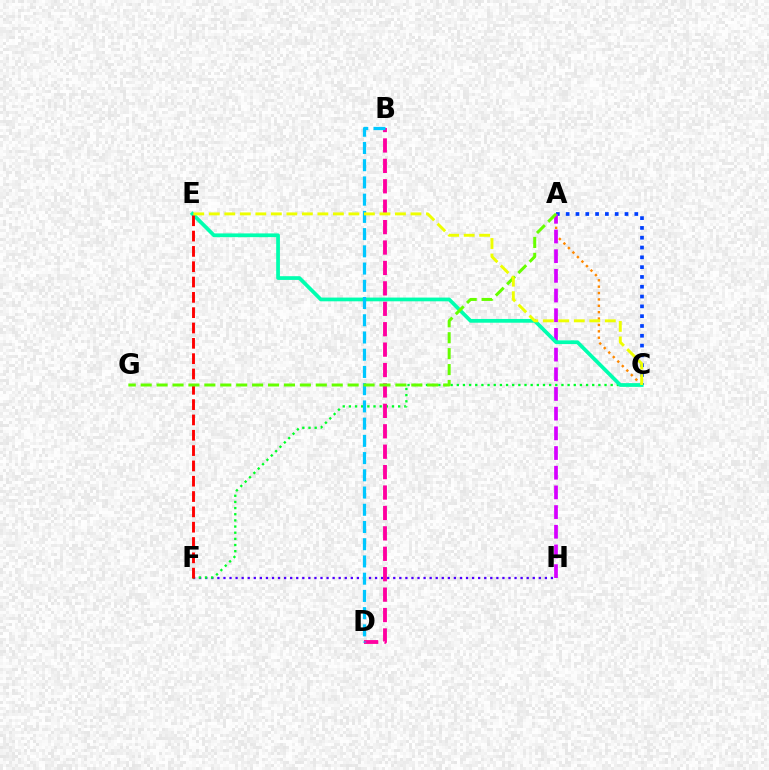{('A', 'C'): [{'color': '#003fff', 'line_style': 'dotted', 'thickness': 2.66}, {'color': '#ff8800', 'line_style': 'dotted', 'thickness': 1.73}], ('F', 'H'): [{'color': '#4f00ff', 'line_style': 'dotted', 'thickness': 1.65}], ('C', 'F'): [{'color': '#00ff27', 'line_style': 'dotted', 'thickness': 1.67}], ('B', 'D'): [{'color': '#ff00a0', 'line_style': 'dashed', 'thickness': 2.77}, {'color': '#00c7ff', 'line_style': 'dashed', 'thickness': 2.34}], ('A', 'H'): [{'color': '#d600ff', 'line_style': 'dashed', 'thickness': 2.67}], ('C', 'E'): [{'color': '#00ffaf', 'line_style': 'solid', 'thickness': 2.69}, {'color': '#eeff00', 'line_style': 'dashed', 'thickness': 2.11}], ('E', 'F'): [{'color': '#ff0000', 'line_style': 'dashed', 'thickness': 2.08}], ('A', 'G'): [{'color': '#66ff00', 'line_style': 'dashed', 'thickness': 2.16}]}